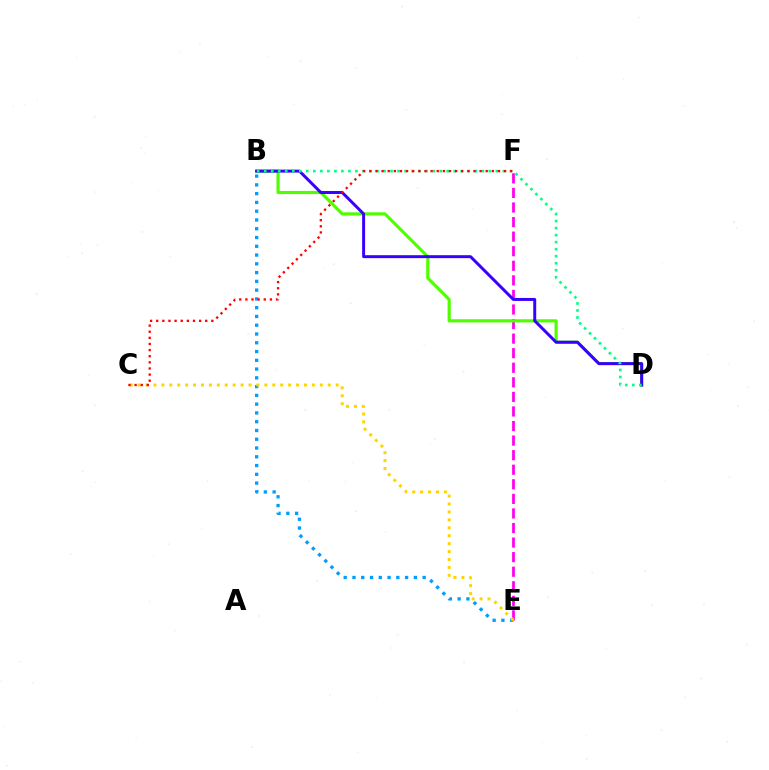{('E', 'F'): [{'color': '#ff00ed', 'line_style': 'dashed', 'thickness': 1.98}], ('B', 'E'): [{'color': '#009eff', 'line_style': 'dotted', 'thickness': 2.38}], ('B', 'D'): [{'color': '#4fff00', 'line_style': 'solid', 'thickness': 2.27}, {'color': '#3700ff', 'line_style': 'solid', 'thickness': 2.13}, {'color': '#00ff86', 'line_style': 'dotted', 'thickness': 1.91}], ('C', 'E'): [{'color': '#ffd500', 'line_style': 'dotted', 'thickness': 2.15}], ('C', 'F'): [{'color': '#ff0000', 'line_style': 'dotted', 'thickness': 1.66}]}